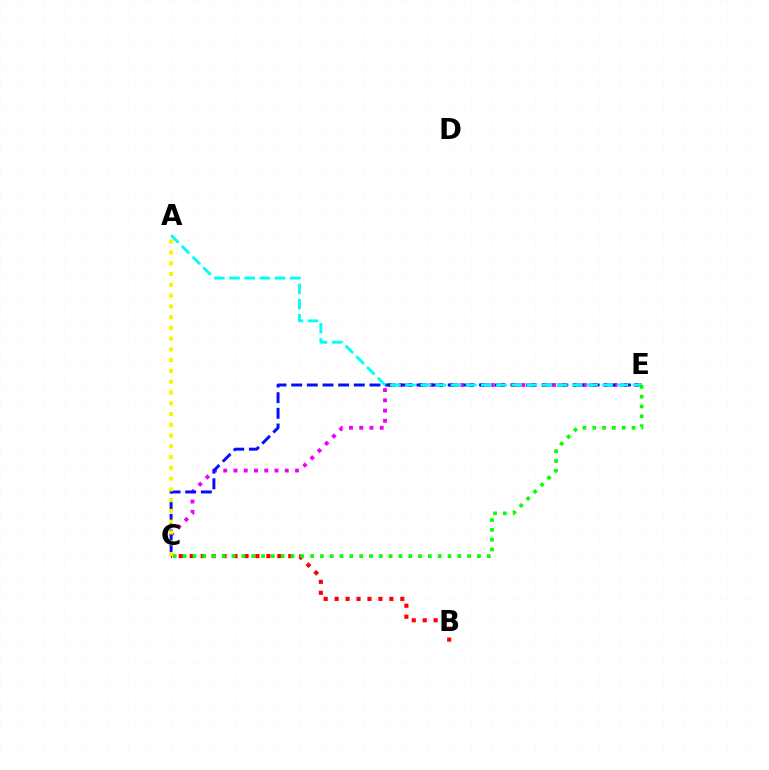{('C', 'E'): [{'color': '#ee00ff', 'line_style': 'dotted', 'thickness': 2.78}, {'color': '#0010ff', 'line_style': 'dashed', 'thickness': 2.13}, {'color': '#08ff00', 'line_style': 'dotted', 'thickness': 2.67}], ('B', 'C'): [{'color': '#ff0000', 'line_style': 'dotted', 'thickness': 2.97}], ('A', 'E'): [{'color': '#00fff6', 'line_style': 'dashed', 'thickness': 2.06}], ('A', 'C'): [{'color': '#fcf500', 'line_style': 'dotted', 'thickness': 2.93}]}